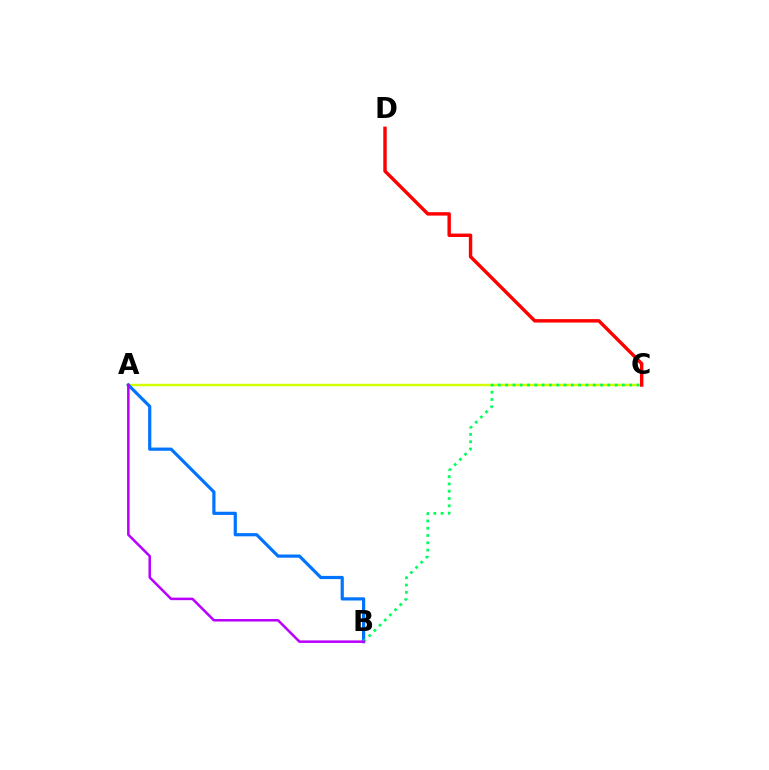{('A', 'C'): [{'color': '#d1ff00', 'line_style': 'solid', 'thickness': 1.75}], ('A', 'B'): [{'color': '#0074ff', 'line_style': 'solid', 'thickness': 2.3}, {'color': '#b900ff', 'line_style': 'solid', 'thickness': 1.81}], ('C', 'D'): [{'color': '#ff0000', 'line_style': 'solid', 'thickness': 2.46}], ('B', 'C'): [{'color': '#00ff5c', 'line_style': 'dotted', 'thickness': 1.98}]}